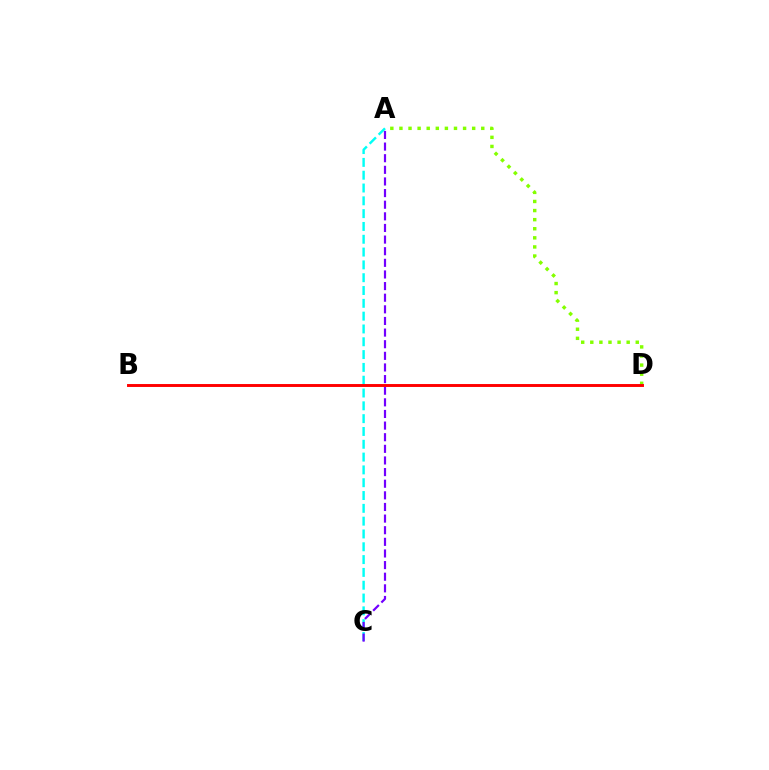{('A', 'D'): [{'color': '#84ff00', 'line_style': 'dotted', 'thickness': 2.47}], ('A', 'C'): [{'color': '#00fff6', 'line_style': 'dashed', 'thickness': 1.74}, {'color': '#7200ff', 'line_style': 'dashed', 'thickness': 1.58}], ('B', 'D'): [{'color': '#ff0000', 'line_style': 'solid', 'thickness': 2.1}]}